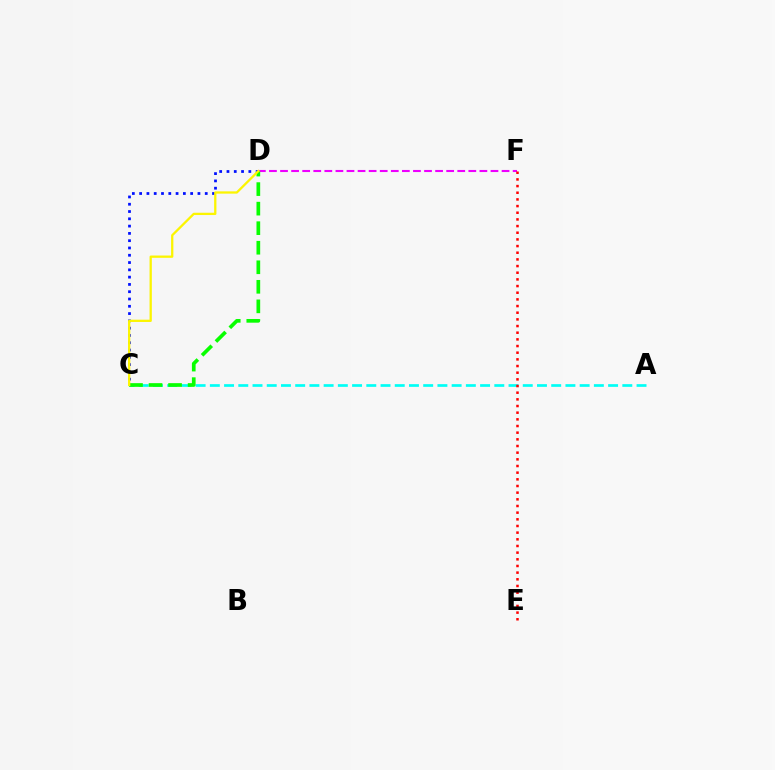{('A', 'C'): [{'color': '#00fff6', 'line_style': 'dashed', 'thickness': 1.93}], ('D', 'F'): [{'color': '#ee00ff', 'line_style': 'dashed', 'thickness': 1.5}], ('E', 'F'): [{'color': '#ff0000', 'line_style': 'dotted', 'thickness': 1.81}], ('C', 'D'): [{'color': '#0010ff', 'line_style': 'dotted', 'thickness': 1.98}, {'color': '#08ff00', 'line_style': 'dashed', 'thickness': 2.65}, {'color': '#fcf500', 'line_style': 'solid', 'thickness': 1.64}]}